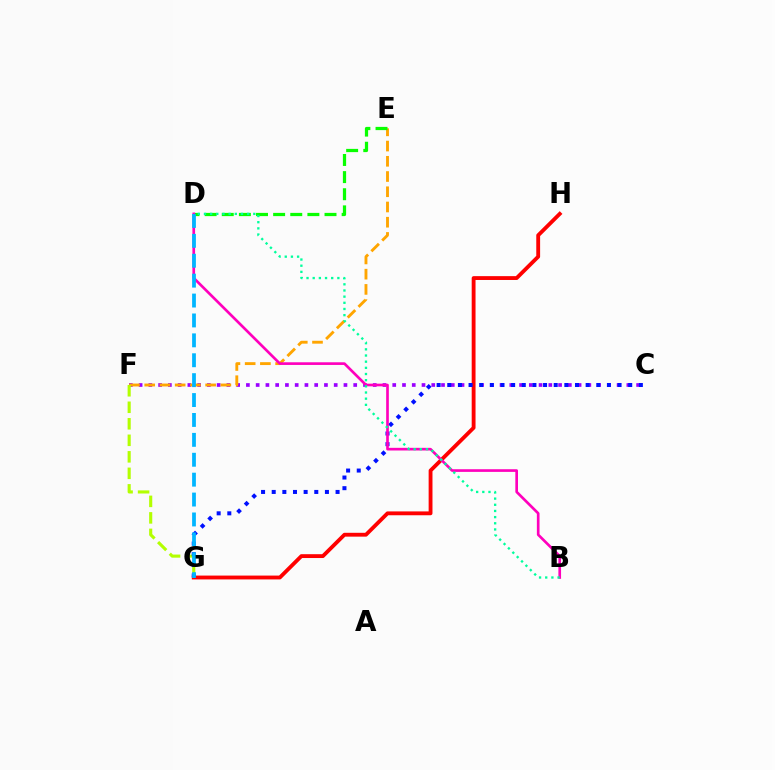{('C', 'F'): [{'color': '#9b00ff', 'line_style': 'dotted', 'thickness': 2.65}], ('E', 'F'): [{'color': '#ffa500', 'line_style': 'dashed', 'thickness': 2.07}], ('G', 'H'): [{'color': '#ff0000', 'line_style': 'solid', 'thickness': 2.77}], ('F', 'G'): [{'color': '#b3ff00', 'line_style': 'dashed', 'thickness': 2.24}], ('C', 'G'): [{'color': '#0010ff', 'line_style': 'dotted', 'thickness': 2.89}], ('D', 'E'): [{'color': '#08ff00', 'line_style': 'dashed', 'thickness': 2.33}], ('B', 'D'): [{'color': '#ff00bd', 'line_style': 'solid', 'thickness': 1.92}, {'color': '#00ff9d', 'line_style': 'dotted', 'thickness': 1.68}], ('D', 'G'): [{'color': '#00b5ff', 'line_style': 'dashed', 'thickness': 2.7}]}